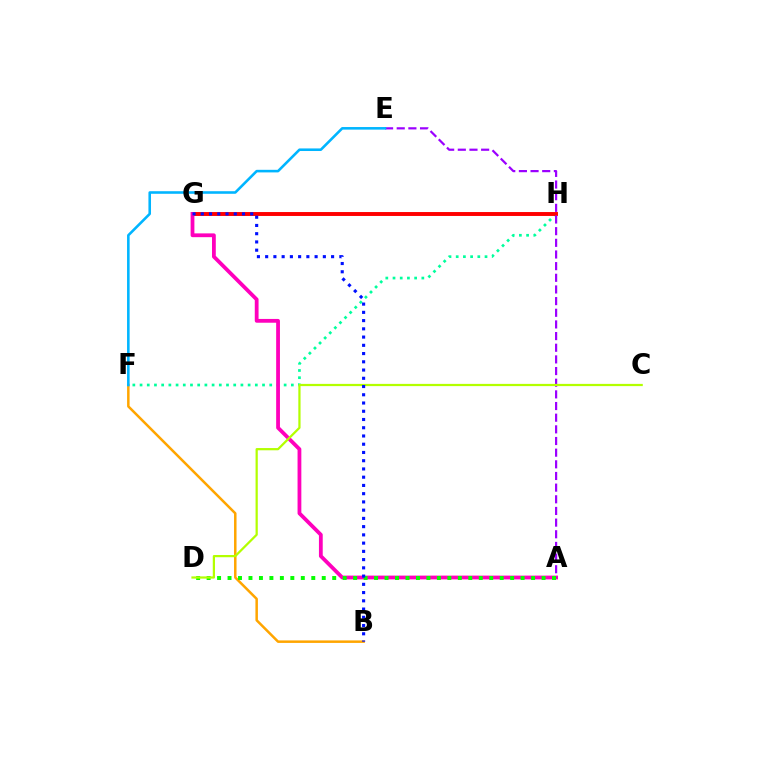{('F', 'H'): [{'color': '#00ff9d', 'line_style': 'dotted', 'thickness': 1.96}], ('G', 'H'): [{'color': '#ff0000', 'line_style': 'solid', 'thickness': 2.82}], ('A', 'G'): [{'color': '#ff00bd', 'line_style': 'solid', 'thickness': 2.73}], ('B', 'F'): [{'color': '#ffa500', 'line_style': 'solid', 'thickness': 1.8}], ('A', 'E'): [{'color': '#9b00ff', 'line_style': 'dashed', 'thickness': 1.58}], ('A', 'D'): [{'color': '#08ff00', 'line_style': 'dotted', 'thickness': 2.84}], ('C', 'D'): [{'color': '#b3ff00', 'line_style': 'solid', 'thickness': 1.61}], ('B', 'G'): [{'color': '#0010ff', 'line_style': 'dotted', 'thickness': 2.24}], ('E', 'F'): [{'color': '#00b5ff', 'line_style': 'solid', 'thickness': 1.86}]}